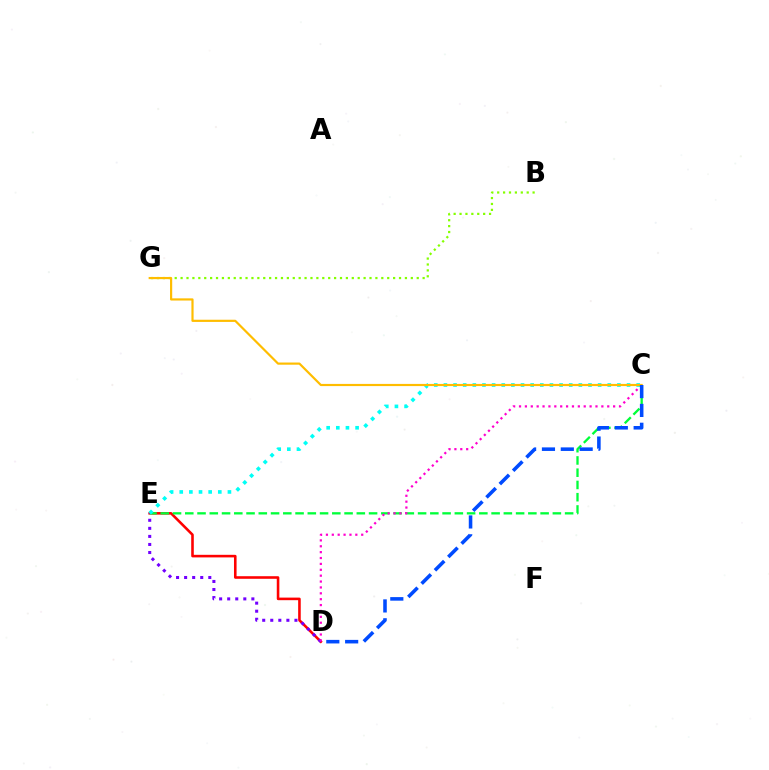{('D', 'E'): [{'color': '#ff0000', 'line_style': 'solid', 'thickness': 1.86}, {'color': '#7200ff', 'line_style': 'dotted', 'thickness': 2.19}], ('B', 'G'): [{'color': '#84ff00', 'line_style': 'dotted', 'thickness': 1.6}], ('C', 'E'): [{'color': '#00ff39', 'line_style': 'dashed', 'thickness': 1.66}, {'color': '#00fff6', 'line_style': 'dotted', 'thickness': 2.62}], ('C', 'D'): [{'color': '#ff00cf', 'line_style': 'dotted', 'thickness': 1.6}, {'color': '#004bff', 'line_style': 'dashed', 'thickness': 2.56}], ('C', 'G'): [{'color': '#ffbd00', 'line_style': 'solid', 'thickness': 1.57}]}